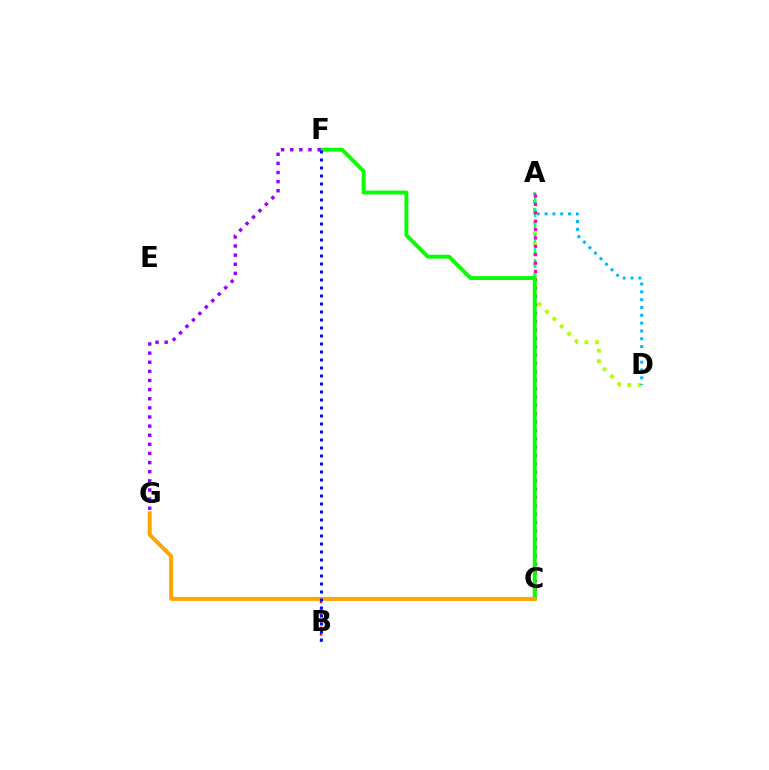{('A', 'D'): [{'color': '#b3ff00', 'line_style': 'dotted', 'thickness': 2.84}, {'color': '#00b5ff', 'line_style': 'dotted', 'thickness': 2.12}], ('B', 'C'): [{'color': '#ff0000', 'line_style': 'dotted', 'thickness': 1.76}], ('A', 'C'): [{'color': '#00ff9d', 'line_style': 'dashed', 'thickness': 1.73}, {'color': '#ff00bd', 'line_style': 'dotted', 'thickness': 2.27}], ('C', 'F'): [{'color': '#08ff00', 'line_style': 'solid', 'thickness': 2.8}], ('F', 'G'): [{'color': '#9b00ff', 'line_style': 'dotted', 'thickness': 2.48}], ('C', 'G'): [{'color': '#ffa500', 'line_style': 'solid', 'thickness': 2.85}], ('B', 'F'): [{'color': '#0010ff', 'line_style': 'dotted', 'thickness': 2.17}]}